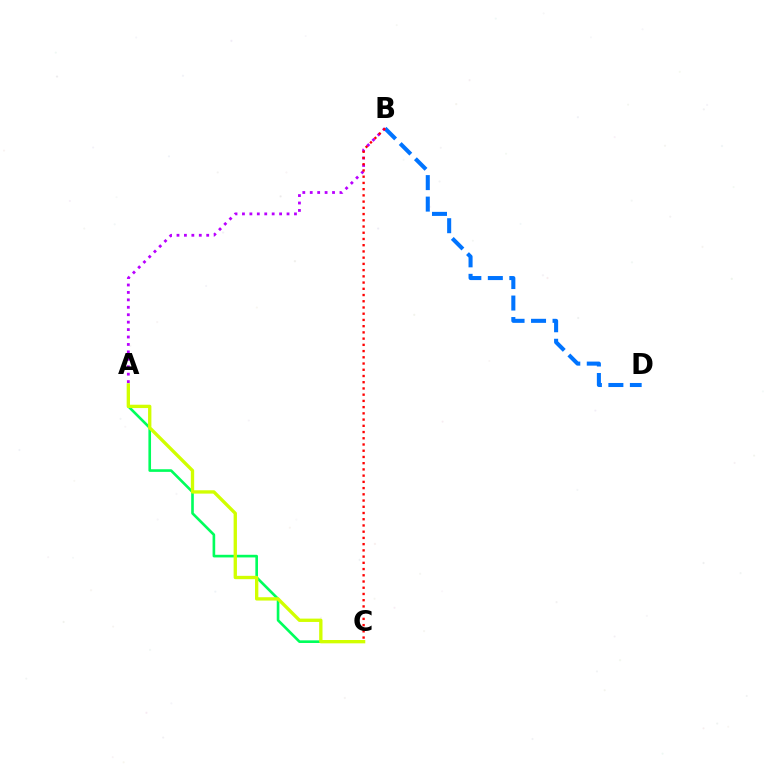{('B', 'D'): [{'color': '#0074ff', 'line_style': 'dashed', 'thickness': 2.92}], ('A', 'B'): [{'color': '#b900ff', 'line_style': 'dotted', 'thickness': 2.02}], ('A', 'C'): [{'color': '#00ff5c', 'line_style': 'solid', 'thickness': 1.9}, {'color': '#d1ff00', 'line_style': 'solid', 'thickness': 2.4}], ('B', 'C'): [{'color': '#ff0000', 'line_style': 'dotted', 'thickness': 1.69}]}